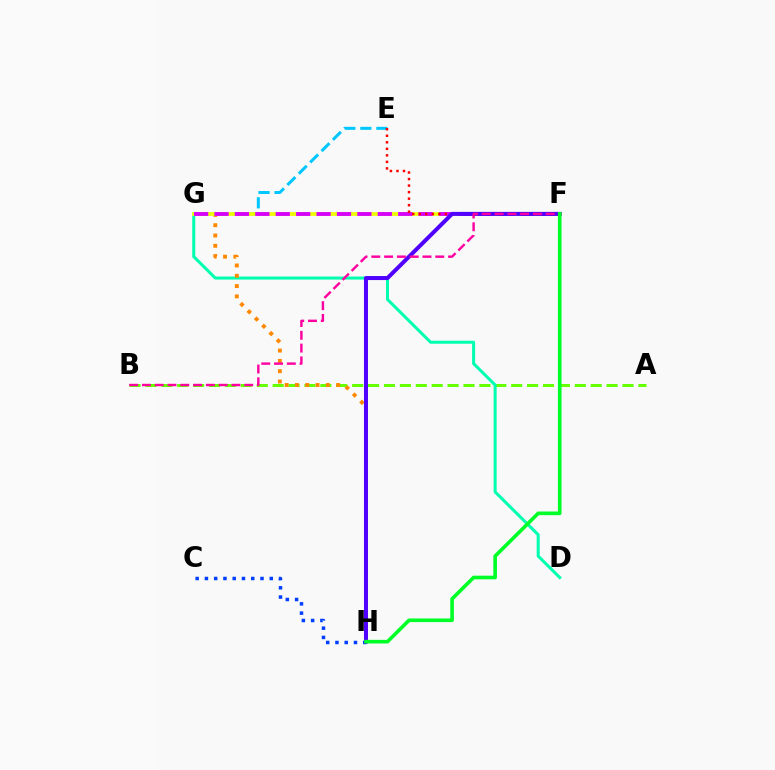{('A', 'B'): [{'color': '#66ff00', 'line_style': 'dashed', 'thickness': 2.16}], ('C', 'H'): [{'color': '#003fff', 'line_style': 'dotted', 'thickness': 2.52}], ('E', 'G'): [{'color': '#00c7ff', 'line_style': 'dashed', 'thickness': 2.18}], ('D', 'G'): [{'color': '#00ffaf', 'line_style': 'solid', 'thickness': 2.17}], ('G', 'H'): [{'color': '#ff8800', 'line_style': 'dotted', 'thickness': 2.8}], ('F', 'G'): [{'color': '#eeff00', 'line_style': 'solid', 'thickness': 2.7}, {'color': '#d600ff', 'line_style': 'dashed', 'thickness': 2.77}], ('E', 'F'): [{'color': '#ff0000', 'line_style': 'dotted', 'thickness': 1.77}], ('F', 'H'): [{'color': '#4f00ff', 'line_style': 'solid', 'thickness': 2.89}, {'color': '#00ff27', 'line_style': 'solid', 'thickness': 2.62}], ('B', 'F'): [{'color': '#ff00a0', 'line_style': 'dashed', 'thickness': 1.74}]}